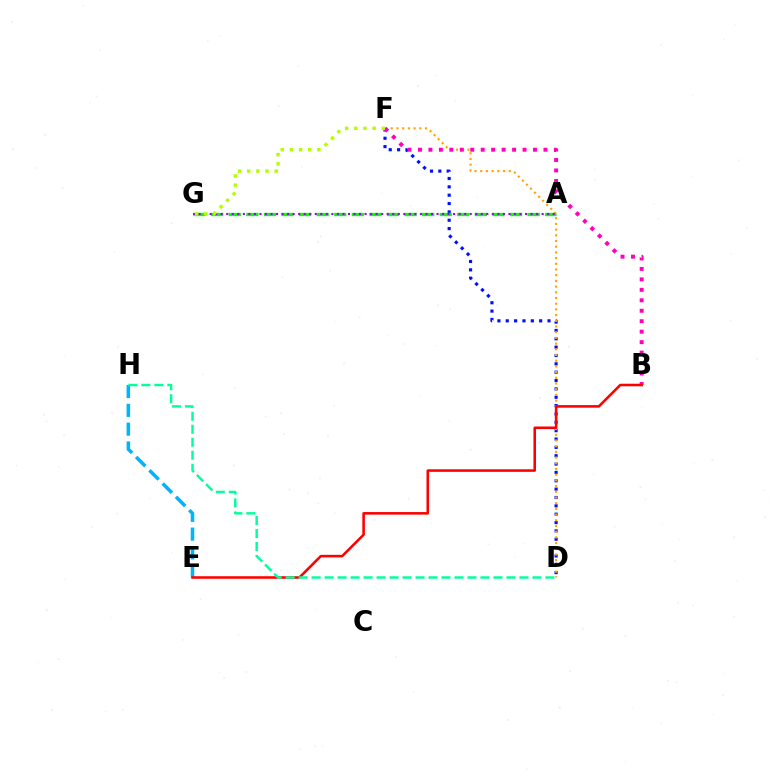{('D', 'F'): [{'color': '#0010ff', 'line_style': 'dotted', 'thickness': 2.27}, {'color': '#ffa500', 'line_style': 'dotted', 'thickness': 1.55}], ('A', 'G'): [{'color': '#08ff00', 'line_style': 'dashed', 'thickness': 2.39}, {'color': '#9b00ff', 'line_style': 'dotted', 'thickness': 1.5}], ('B', 'F'): [{'color': '#ff00bd', 'line_style': 'dotted', 'thickness': 2.84}], ('F', 'G'): [{'color': '#b3ff00', 'line_style': 'dotted', 'thickness': 2.49}], ('E', 'H'): [{'color': '#00b5ff', 'line_style': 'dashed', 'thickness': 2.55}], ('B', 'E'): [{'color': '#ff0000', 'line_style': 'solid', 'thickness': 1.85}], ('D', 'H'): [{'color': '#00ff9d', 'line_style': 'dashed', 'thickness': 1.76}]}